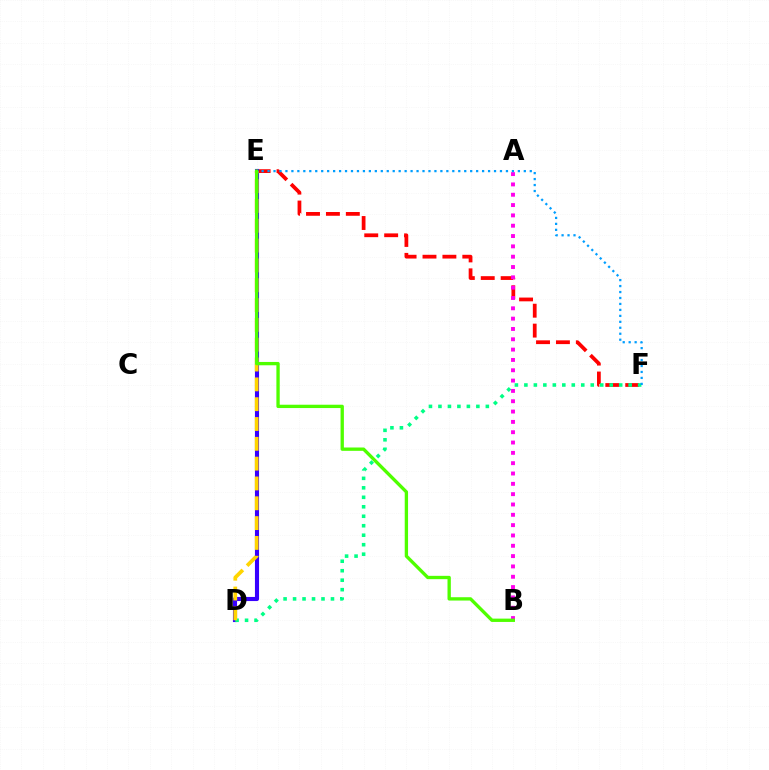{('E', 'F'): [{'color': '#ff0000', 'line_style': 'dashed', 'thickness': 2.7}, {'color': '#009eff', 'line_style': 'dotted', 'thickness': 1.62}], ('D', 'E'): [{'color': '#3700ff', 'line_style': 'solid', 'thickness': 2.96}, {'color': '#ffd500', 'line_style': 'dashed', 'thickness': 2.69}], ('D', 'F'): [{'color': '#00ff86', 'line_style': 'dotted', 'thickness': 2.58}], ('A', 'B'): [{'color': '#ff00ed', 'line_style': 'dotted', 'thickness': 2.81}], ('B', 'E'): [{'color': '#4fff00', 'line_style': 'solid', 'thickness': 2.4}]}